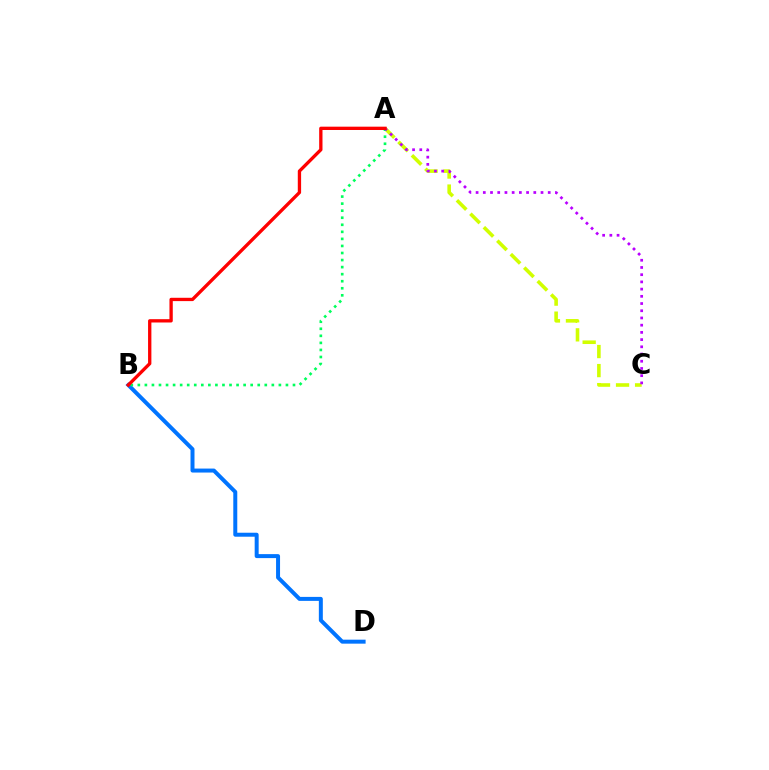{('B', 'D'): [{'color': '#0074ff', 'line_style': 'solid', 'thickness': 2.87}], ('A', 'C'): [{'color': '#d1ff00', 'line_style': 'dashed', 'thickness': 2.59}, {'color': '#b900ff', 'line_style': 'dotted', 'thickness': 1.96}], ('A', 'B'): [{'color': '#00ff5c', 'line_style': 'dotted', 'thickness': 1.92}, {'color': '#ff0000', 'line_style': 'solid', 'thickness': 2.39}]}